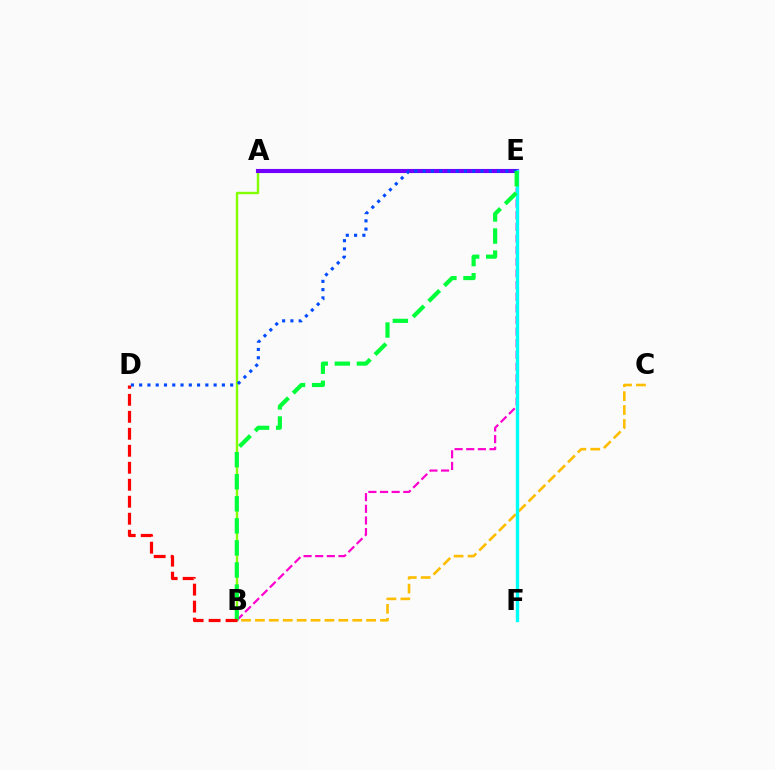{('A', 'B'): [{'color': '#84ff00', 'line_style': 'solid', 'thickness': 1.73}], ('B', 'E'): [{'color': '#ff00cf', 'line_style': 'dashed', 'thickness': 1.58}, {'color': '#00ff39', 'line_style': 'dashed', 'thickness': 3.0}], ('B', 'C'): [{'color': '#ffbd00', 'line_style': 'dashed', 'thickness': 1.89}], ('A', 'E'): [{'color': '#7200ff', 'line_style': 'solid', 'thickness': 2.95}], ('E', 'F'): [{'color': '#00fff6', 'line_style': 'solid', 'thickness': 2.42}], ('D', 'E'): [{'color': '#004bff', 'line_style': 'dotted', 'thickness': 2.25}], ('B', 'D'): [{'color': '#ff0000', 'line_style': 'dashed', 'thickness': 2.31}]}